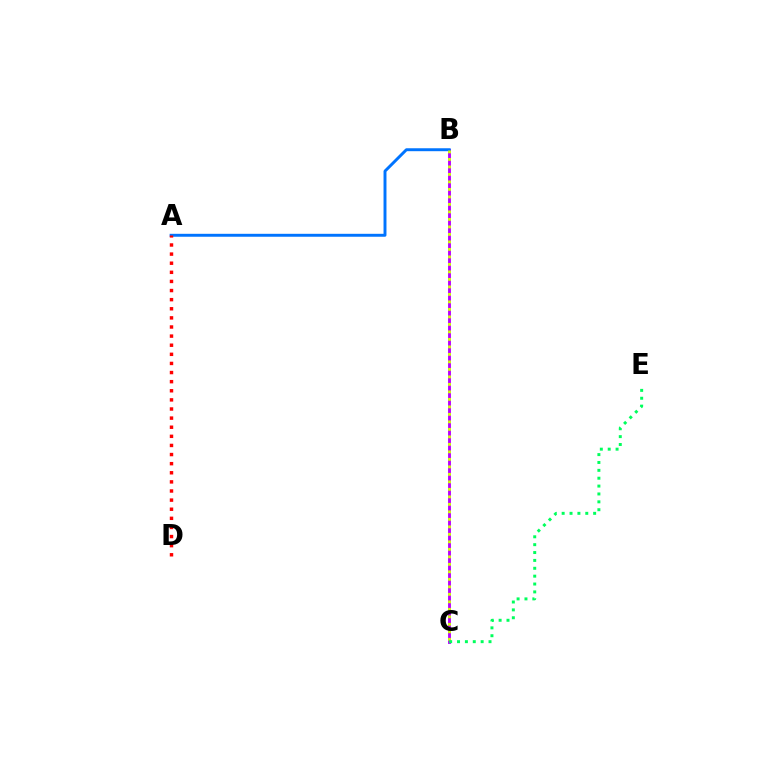{('B', 'C'): [{'color': '#b900ff', 'line_style': 'solid', 'thickness': 2.08}, {'color': '#d1ff00', 'line_style': 'dotted', 'thickness': 2.04}], ('A', 'B'): [{'color': '#0074ff', 'line_style': 'solid', 'thickness': 2.12}], ('A', 'D'): [{'color': '#ff0000', 'line_style': 'dotted', 'thickness': 2.48}], ('C', 'E'): [{'color': '#00ff5c', 'line_style': 'dotted', 'thickness': 2.14}]}